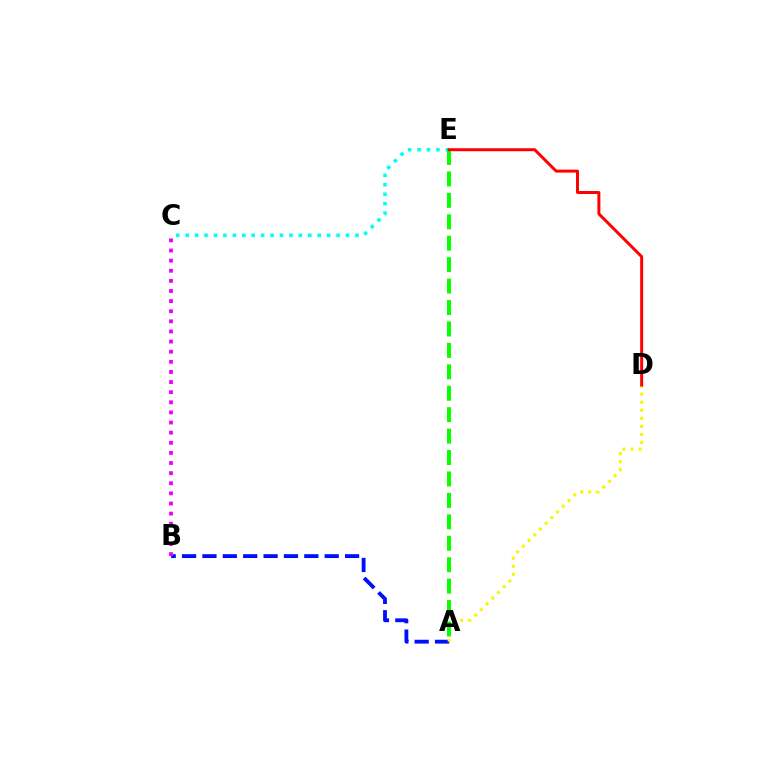{('A', 'B'): [{'color': '#0010ff', 'line_style': 'dashed', 'thickness': 2.77}], ('A', 'D'): [{'color': '#fcf500', 'line_style': 'dotted', 'thickness': 2.19}], ('C', 'E'): [{'color': '#00fff6', 'line_style': 'dotted', 'thickness': 2.56}], ('A', 'E'): [{'color': '#08ff00', 'line_style': 'dashed', 'thickness': 2.91}], ('D', 'E'): [{'color': '#ff0000', 'line_style': 'solid', 'thickness': 2.14}], ('B', 'C'): [{'color': '#ee00ff', 'line_style': 'dotted', 'thickness': 2.75}]}